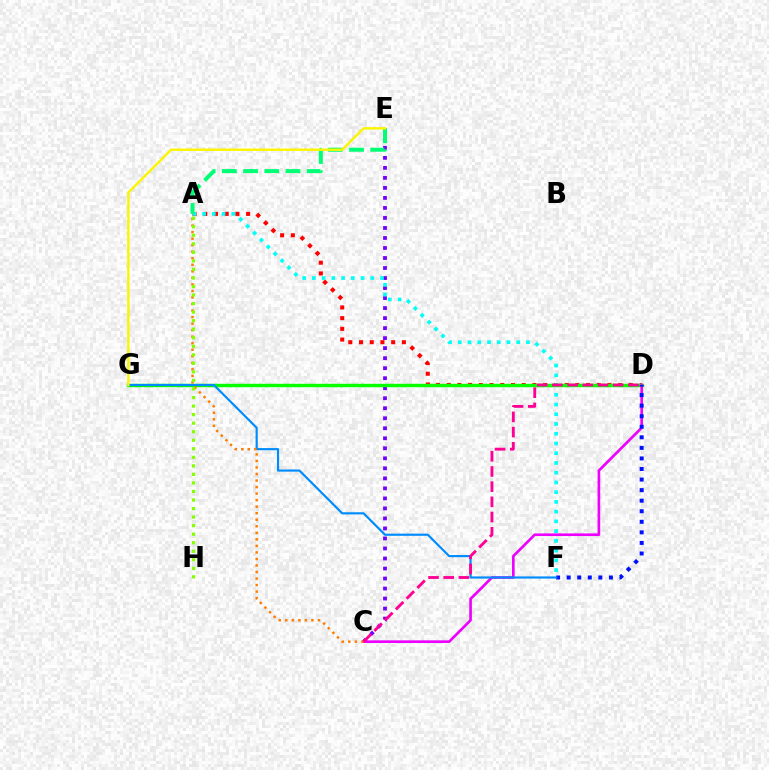{('A', 'D'): [{'color': '#ff0000', 'line_style': 'dotted', 'thickness': 2.91}], ('C', 'E'): [{'color': '#7200ff', 'line_style': 'dotted', 'thickness': 2.72}], ('A', 'F'): [{'color': '#00fff6', 'line_style': 'dotted', 'thickness': 2.65}], ('D', 'G'): [{'color': '#08ff00', 'line_style': 'solid', 'thickness': 2.46}], ('A', 'E'): [{'color': '#00ff74', 'line_style': 'dashed', 'thickness': 2.88}], ('C', 'D'): [{'color': '#ee00ff', 'line_style': 'solid', 'thickness': 1.91}, {'color': '#ff0094', 'line_style': 'dashed', 'thickness': 2.06}], ('D', 'F'): [{'color': '#0010ff', 'line_style': 'dotted', 'thickness': 2.87}], ('F', 'G'): [{'color': '#008cff', 'line_style': 'solid', 'thickness': 1.56}], ('E', 'G'): [{'color': '#fcf500', 'line_style': 'solid', 'thickness': 1.72}], ('A', 'C'): [{'color': '#ff7c00', 'line_style': 'dotted', 'thickness': 1.78}], ('A', 'H'): [{'color': '#84ff00', 'line_style': 'dotted', 'thickness': 2.32}]}